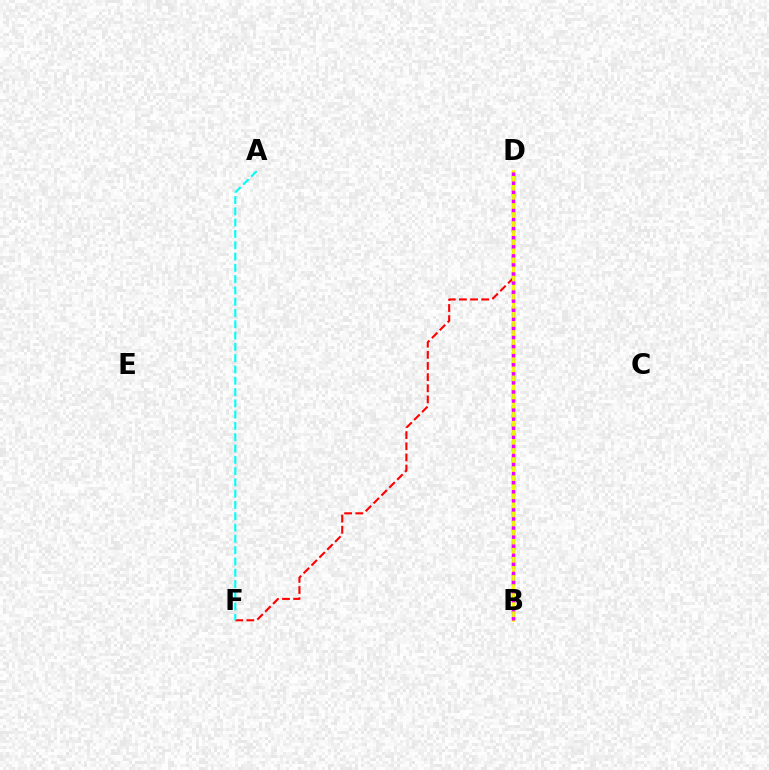{('B', 'D'): [{'color': '#0010ff', 'line_style': 'dashed', 'thickness': 2.28}, {'color': '#08ff00', 'line_style': 'dotted', 'thickness': 2.4}, {'color': '#fcf500', 'line_style': 'solid', 'thickness': 2.03}, {'color': '#ee00ff', 'line_style': 'dotted', 'thickness': 2.47}], ('D', 'F'): [{'color': '#ff0000', 'line_style': 'dashed', 'thickness': 1.51}], ('A', 'F'): [{'color': '#00fff6', 'line_style': 'dashed', 'thickness': 1.53}]}